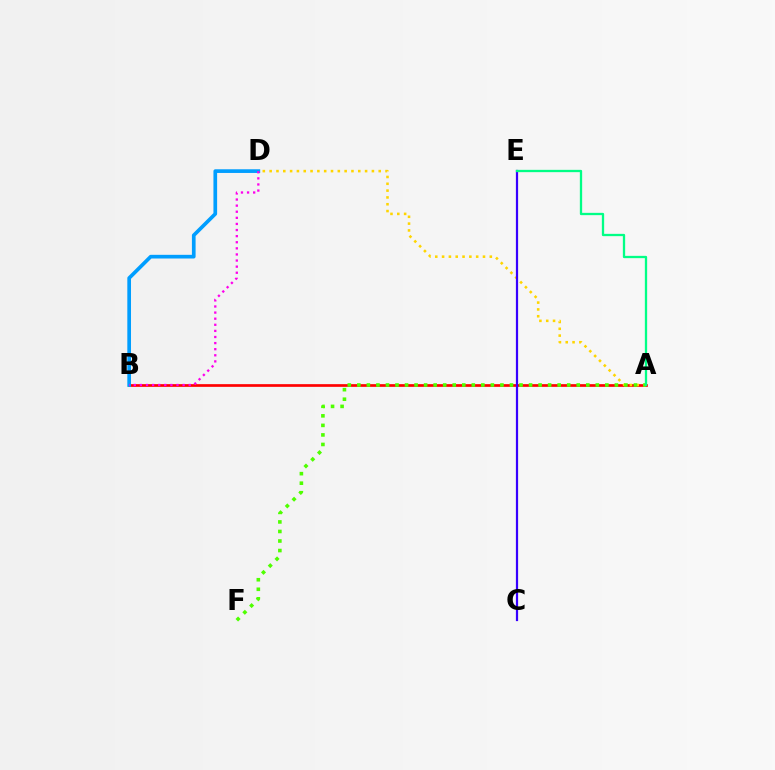{('A', 'B'): [{'color': '#ff0000', 'line_style': 'solid', 'thickness': 1.94}], ('A', 'D'): [{'color': '#ffd500', 'line_style': 'dotted', 'thickness': 1.85}], ('B', 'D'): [{'color': '#009eff', 'line_style': 'solid', 'thickness': 2.65}, {'color': '#ff00ed', 'line_style': 'dotted', 'thickness': 1.66}], ('A', 'F'): [{'color': '#4fff00', 'line_style': 'dotted', 'thickness': 2.59}], ('C', 'E'): [{'color': '#3700ff', 'line_style': 'solid', 'thickness': 1.6}], ('A', 'E'): [{'color': '#00ff86', 'line_style': 'solid', 'thickness': 1.66}]}